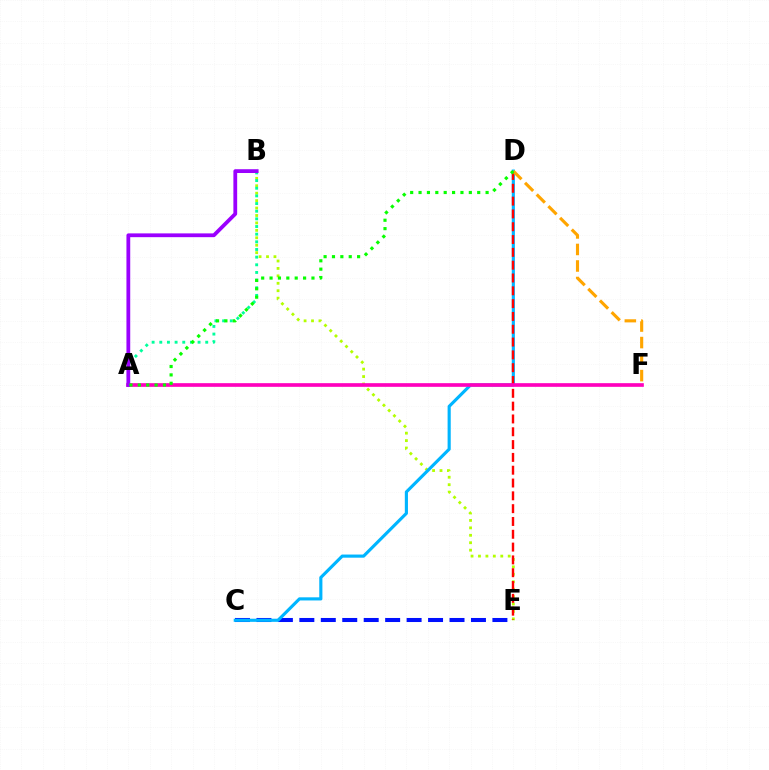{('B', 'E'): [{'color': '#b3ff00', 'line_style': 'dotted', 'thickness': 2.02}], ('C', 'E'): [{'color': '#0010ff', 'line_style': 'dashed', 'thickness': 2.91}], ('C', 'D'): [{'color': '#00b5ff', 'line_style': 'solid', 'thickness': 2.26}], ('D', 'E'): [{'color': '#ff0000', 'line_style': 'dashed', 'thickness': 1.74}], ('A', 'B'): [{'color': '#00ff9d', 'line_style': 'dotted', 'thickness': 2.08}, {'color': '#9b00ff', 'line_style': 'solid', 'thickness': 2.72}], ('A', 'F'): [{'color': '#ff00bd', 'line_style': 'solid', 'thickness': 2.64}], ('D', 'F'): [{'color': '#ffa500', 'line_style': 'dashed', 'thickness': 2.25}], ('A', 'D'): [{'color': '#08ff00', 'line_style': 'dotted', 'thickness': 2.28}]}